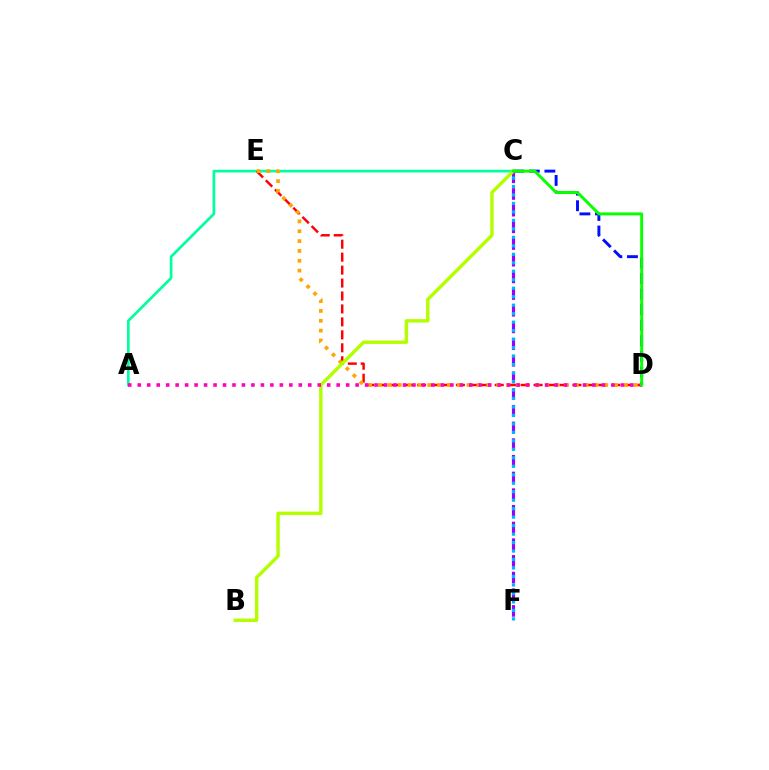{('A', 'C'): [{'color': '#00ff9d', 'line_style': 'solid', 'thickness': 1.93}], ('C', 'D'): [{'color': '#0010ff', 'line_style': 'dashed', 'thickness': 2.11}, {'color': '#08ff00', 'line_style': 'solid', 'thickness': 2.12}], ('C', 'F'): [{'color': '#9b00ff', 'line_style': 'dashed', 'thickness': 2.27}, {'color': '#00b5ff', 'line_style': 'dotted', 'thickness': 2.3}], ('D', 'E'): [{'color': '#ff0000', 'line_style': 'dashed', 'thickness': 1.76}, {'color': '#ffa500', 'line_style': 'dotted', 'thickness': 2.67}], ('B', 'C'): [{'color': '#b3ff00', 'line_style': 'solid', 'thickness': 2.46}], ('A', 'D'): [{'color': '#ff00bd', 'line_style': 'dotted', 'thickness': 2.57}]}